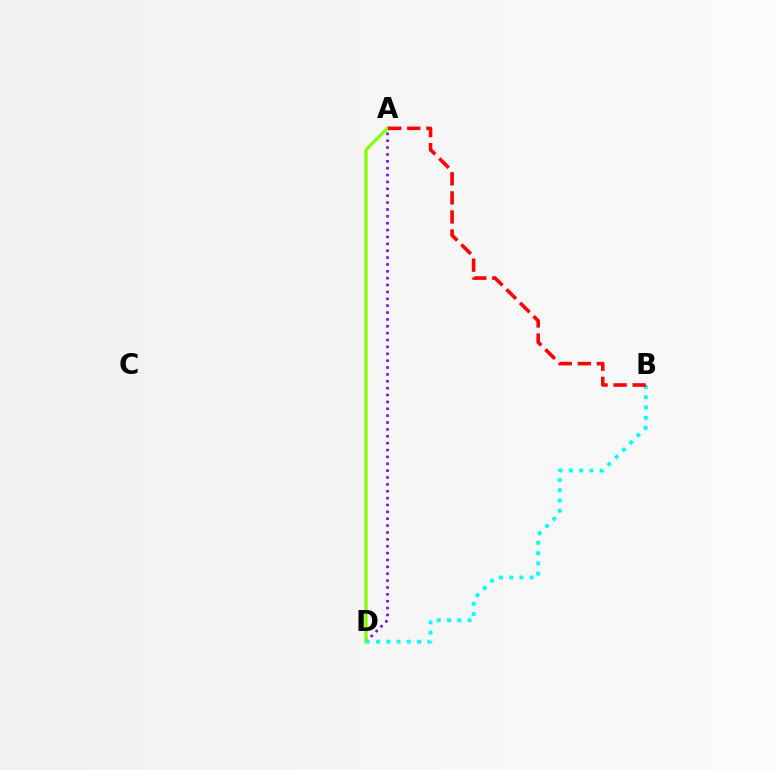{('A', 'D'): [{'color': '#7200ff', 'line_style': 'dotted', 'thickness': 1.87}, {'color': '#84ff00', 'line_style': 'solid', 'thickness': 2.36}], ('B', 'D'): [{'color': '#00fff6', 'line_style': 'dotted', 'thickness': 2.79}], ('A', 'B'): [{'color': '#ff0000', 'line_style': 'dashed', 'thickness': 2.59}]}